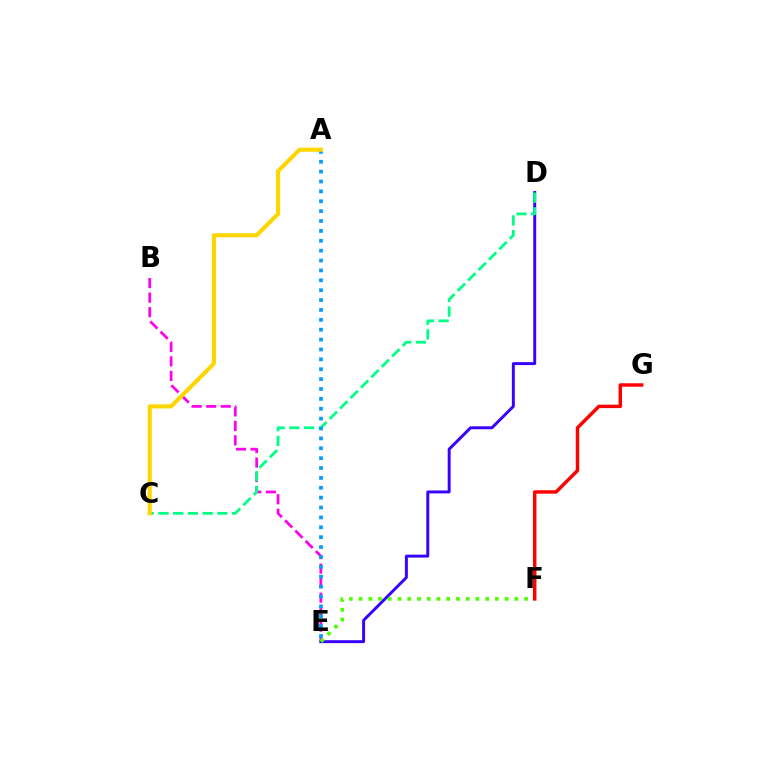{('B', 'E'): [{'color': '#ff00ed', 'line_style': 'dashed', 'thickness': 1.97}], ('D', 'E'): [{'color': '#3700ff', 'line_style': 'solid', 'thickness': 2.11}], ('C', 'D'): [{'color': '#00ff86', 'line_style': 'dashed', 'thickness': 2.0}], ('A', 'E'): [{'color': '#009eff', 'line_style': 'dotted', 'thickness': 2.68}], ('A', 'C'): [{'color': '#ffd500', 'line_style': 'solid', 'thickness': 2.94}], ('E', 'F'): [{'color': '#4fff00', 'line_style': 'dotted', 'thickness': 2.65}], ('F', 'G'): [{'color': '#ff0000', 'line_style': 'solid', 'thickness': 2.48}]}